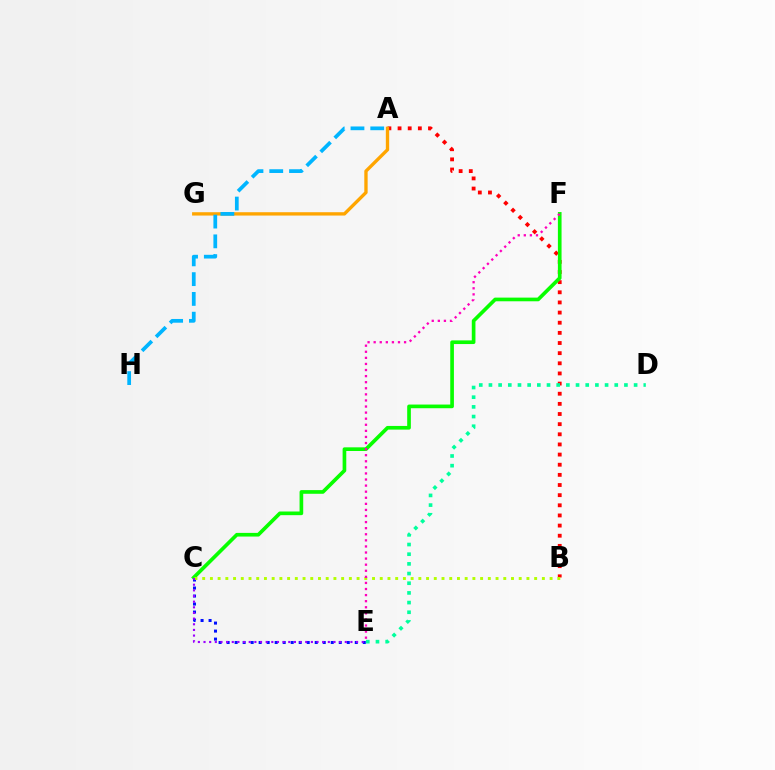{('A', 'B'): [{'color': '#ff0000', 'line_style': 'dotted', 'thickness': 2.76}], ('C', 'E'): [{'color': '#0010ff', 'line_style': 'dotted', 'thickness': 2.18}, {'color': '#9b00ff', 'line_style': 'dotted', 'thickness': 1.54}], ('C', 'F'): [{'color': '#08ff00', 'line_style': 'solid', 'thickness': 2.64}], ('A', 'G'): [{'color': '#ffa500', 'line_style': 'solid', 'thickness': 2.41}], ('B', 'C'): [{'color': '#b3ff00', 'line_style': 'dotted', 'thickness': 2.1}], ('D', 'E'): [{'color': '#00ff9d', 'line_style': 'dotted', 'thickness': 2.63}], ('E', 'F'): [{'color': '#ff00bd', 'line_style': 'dotted', 'thickness': 1.65}], ('A', 'H'): [{'color': '#00b5ff', 'line_style': 'dashed', 'thickness': 2.69}]}